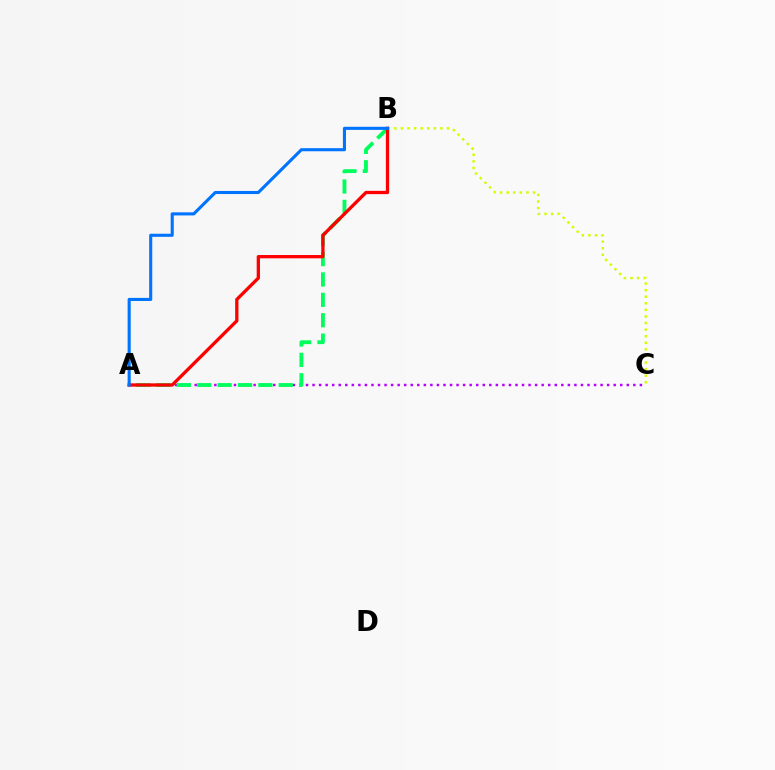{('A', 'C'): [{'color': '#b900ff', 'line_style': 'dotted', 'thickness': 1.78}], ('B', 'C'): [{'color': '#d1ff00', 'line_style': 'dotted', 'thickness': 1.79}], ('A', 'B'): [{'color': '#00ff5c', 'line_style': 'dashed', 'thickness': 2.77}, {'color': '#ff0000', 'line_style': 'solid', 'thickness': 2.37}, {'color': '#0074ff', 'line_style': 'solid', 'thickness': 2.23}]}